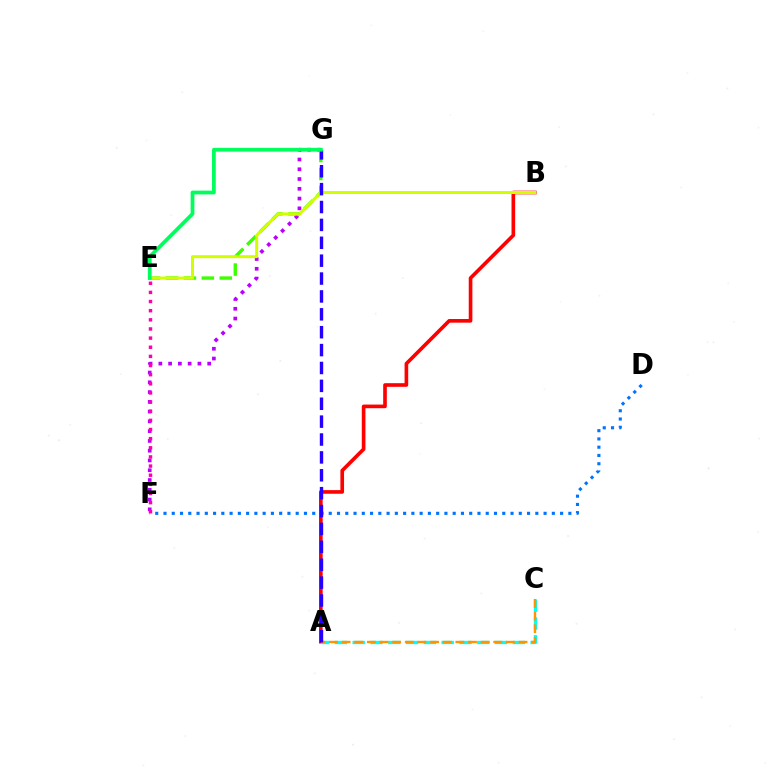{('A', 'B'): [{'color': '#ff0000', 'line_style': 'solid', 'thickness': 2.62}], ('D', 'F'): [{'color': '#0074ff', 'line_style': 'dotted', 'thickness': 2.24}], ('F', 'G'): [{'color': '#b900ff', 'line_style': 'dotted', 'thickness': 2.65}], ('A', 'C'): [{'color': '#00fff6', 'line_style': 'dashed', 'thickness': 2.42}, {'color': '#ff9400', 'line_style': 'dashed', 'thickness': 1.72}], ('E', 'G'): [{'color': '#3dff00', 'line_style': 'dashed', 'thickness': 2.44}, {'color': '#00ff5c', 'line_style': 'solid', 'thickness': 2.71}], ('B', 'E'): [{'color': '#d1ff00', 'line_style': 'solid', 'thickness': 2.17}], ('E', 'F'): [{'color': '#ff00ac', 'line_style': 'dotted', 'thickness': 2.48}], ('A', 'G'): [{'color': '#2500ff', 'line_style': 'dashed', 'thickness': 2.43}]}